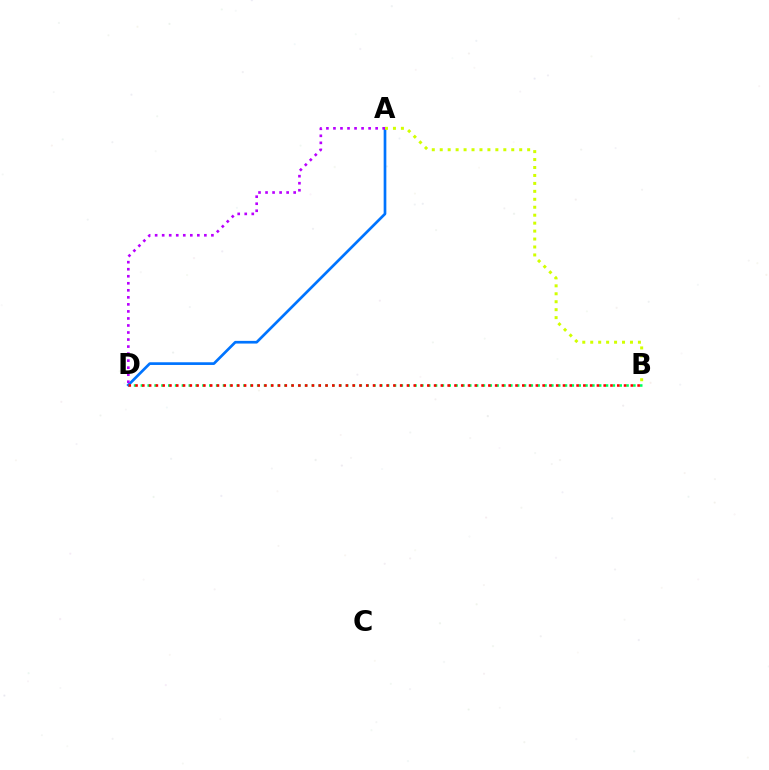{('B', 'D'): [{'color': '#00ff5c', 'line_style': 'dotted', 'thickness': 1.86}, {'color': '#ff0000', 'line_style': 'dotted', 'thickness': 1.84}], ('A', 'D'): [{'color': '#0074ff', 'line_style': 'solid', 'thickness': 1.94}, {'color': '#b900ff', 'line_style': 'dotted', 'thickness': 1.91}], ('A', 'B'): [{'color': '#d1ff00', 'line_style': 'dotted', 'thickness': 2.16}]}